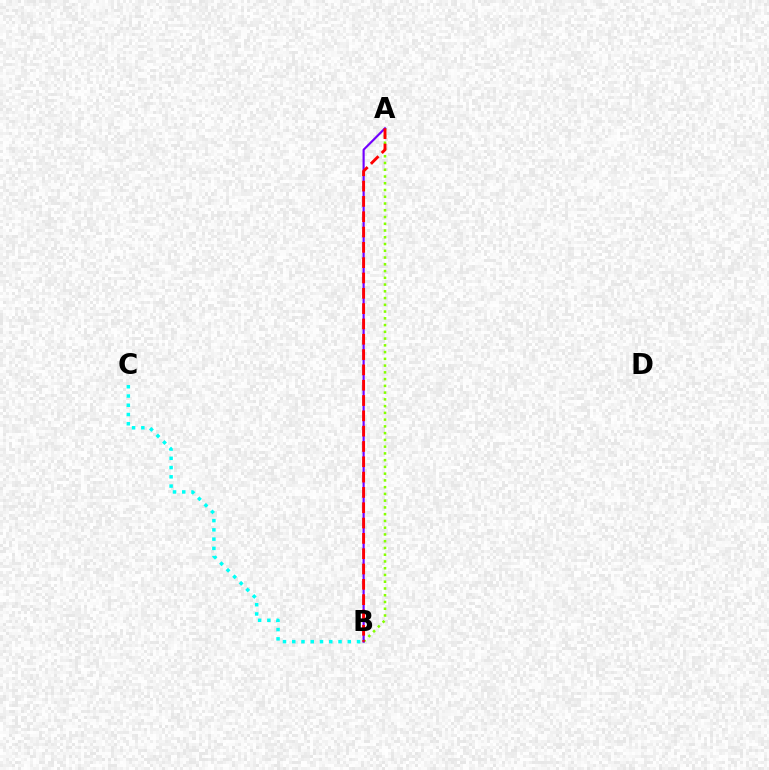{('A', 'B'): [{'color': '#84ff00', 'line_style': 'dotted', 'thickness': 1.83}, {'color': '#7200ff', 'line_style': 'solid', 'thickness': 1.55}, {'color': '#ff0000', 'line_style': 'dashed', 'thickness': 2.08}], ('B', 'C'): [{'color': '#00fff6', 'line_style': 'dotted', 'thickness': 2.51}]}